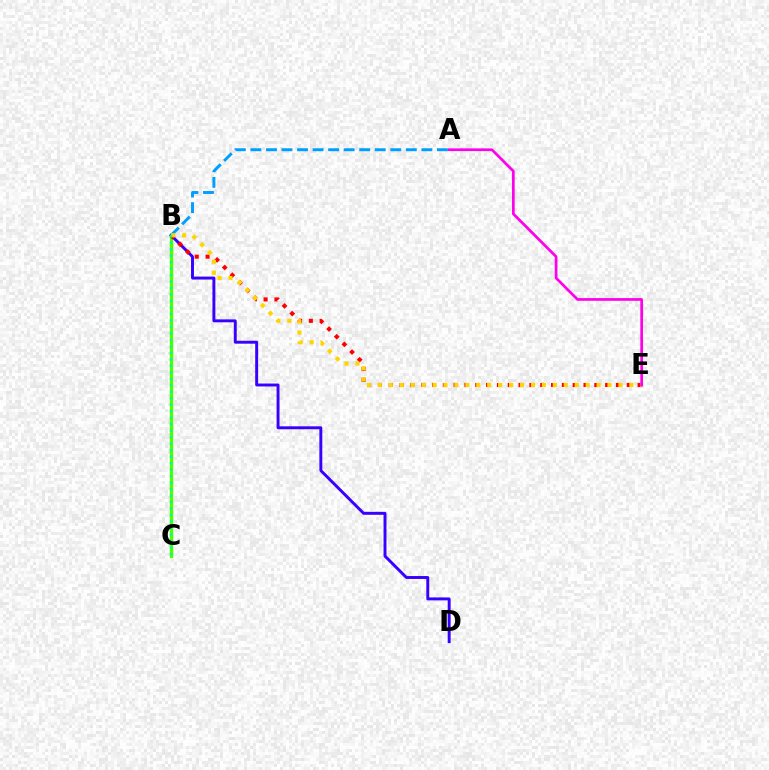{('B', 'C'): [{'color': '#4fff00', 'line_style': 'solid', 'thickness': 2.41}, {'color': '#00ff86', 'line_style': 'dotted', 'thickness': 1.76}], ('B', 'D'): [{'color': '#3700ff', 'line_style': 'solid', 'thickness': 2.11}], ('B', 'E'): [{'color': '#ff0000', 'line_style': 'dotted', 'thickness': 2.94}, {'color': '#ffd500', 'line_style': 'dotted', 'thickness': 2.97}], ('A', 'B'): [{'color': '#009eff', 'line_style': 'dashed', 'thickness': 2.11}], ('A', 'E'): [{'color': '#ff00ed', 'line_style': 'solid', 'thickness': 1.95}]}